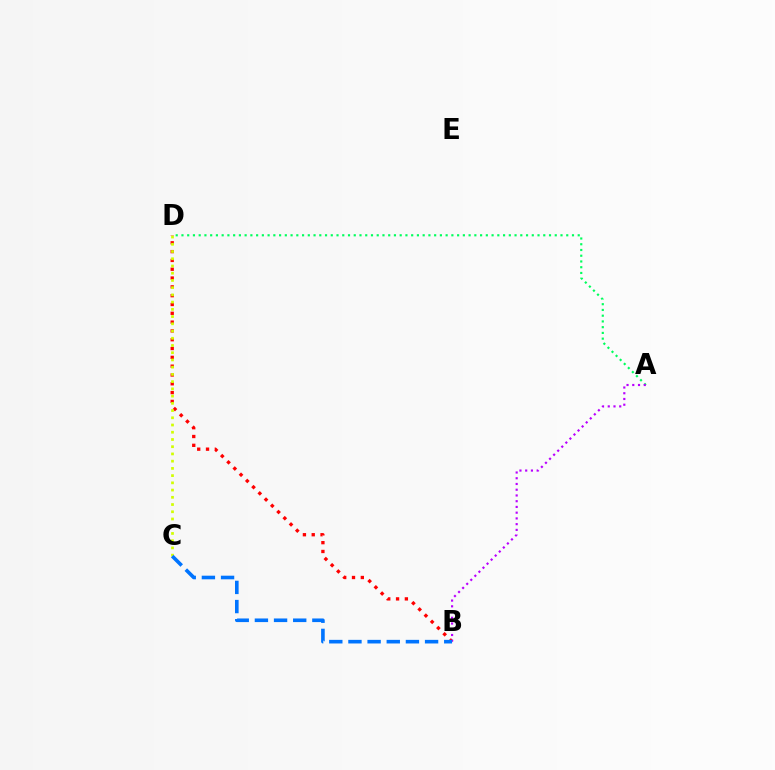{('A', 'D'): [{'color': '#00ff5c', 'line_style': 'dotted', 'thickness': 1.56}], ('B', 'D'): [{'color': '#ff0000', 'line_style': 'dotted', 'thickness': 2.39}], ('C', 'D'): [{'color': '#d1ff00', 'line_style': 'dotted', 'thickness': 1.96}], ('A', 'B'): [{'color': '#b900ff', 'line_style': 'dotted', 'thickness': 1.56}], ('B', 'C'): [{'color': '#0074ff', 'line_style': 'dashed', 'thickness': 2.6}]}